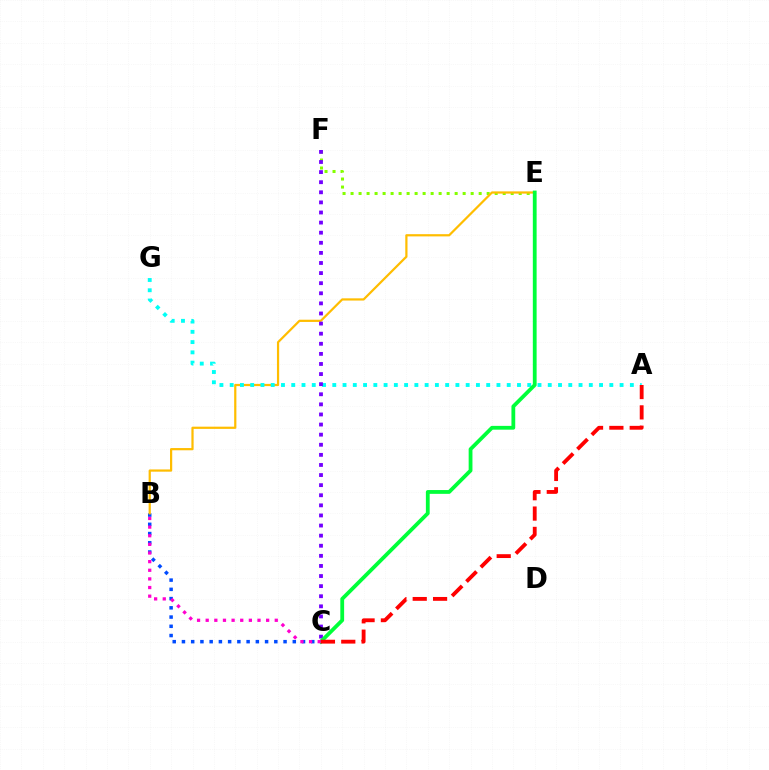{('E', 'F'): [{'color': '#84ff00', 'line_style': 'dotted', 'thickness': 2.18}], ('B', 'C'): [{'color': '#004bff', 'line_style': 'dotted', 'thickness': 2.51}, {'color': '#ff00cf', 'line_style': 'dotted', 'thickness': 2.35}], ('B', 'E'): [{'color': '#ffbd00', 'line_style': 'solid', 'thickness': 1.6}], ('A', 'G'): [{'color': '#00fff6', 'line_style': 'dotted', 'thickness': 2.79}], ('C', 'F'): [{'color': '#7200ff', 'line_style': 'dotted', 'thickness': 2.74}], ('C', 'E'): [{'color': '#00ff39', 'line_style': 'solid', 'thickness': 2.73}], ('A', 'C'): [{'color': '#ff0000', 'line_style': 'dashed', 'thickness': 2.76}]}